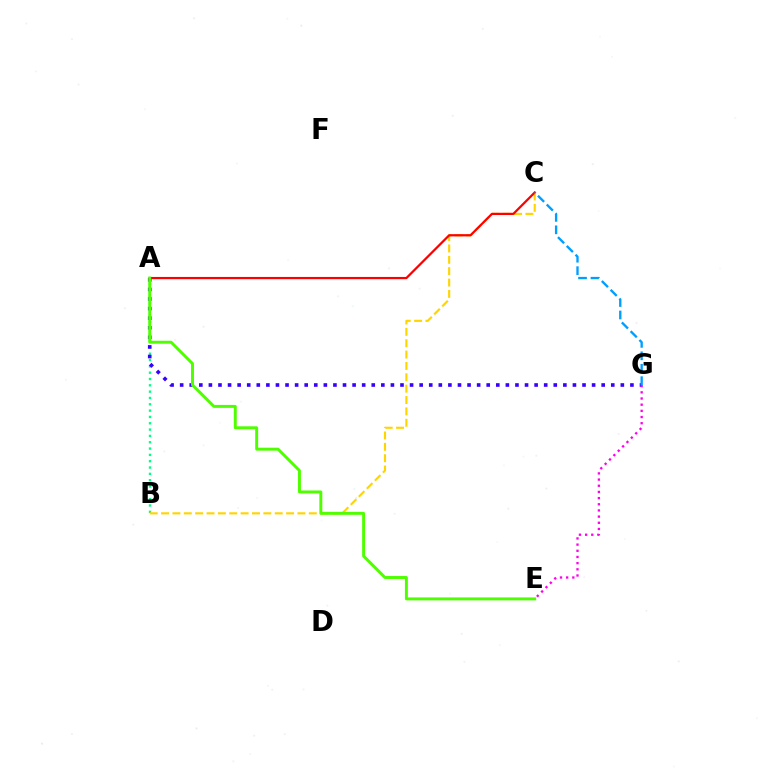{('A', 'B'): [{'color': '#00ff86', 'line_style': 'dotted', 'thickness': 1.72}], ('A', 'G'): [{'color': '#3700ff', 'line_style': 'dotted', 'thickness': 2.6}], ('B', 'C'): [{'color': '#ffd500', 'line_style': 'dashed', 'thickness': 1.54}], ('A', 'C'): [{'color': '#ff0000', 'line_style': 'solid', 'thickness': 1.6}], ('A', 'E'): [{'color': '#4fff00', 'line_style': 'solid', 'thickness': 2.12}], ('E', 'G'): [{'color': '#ff00ed', 'line_style': 'dotted', 'thickness': 1.68}], ('C', 'G'): [{'color': '#009eff', 'line_style': 'dashed', 'thickness': 1.69}]}